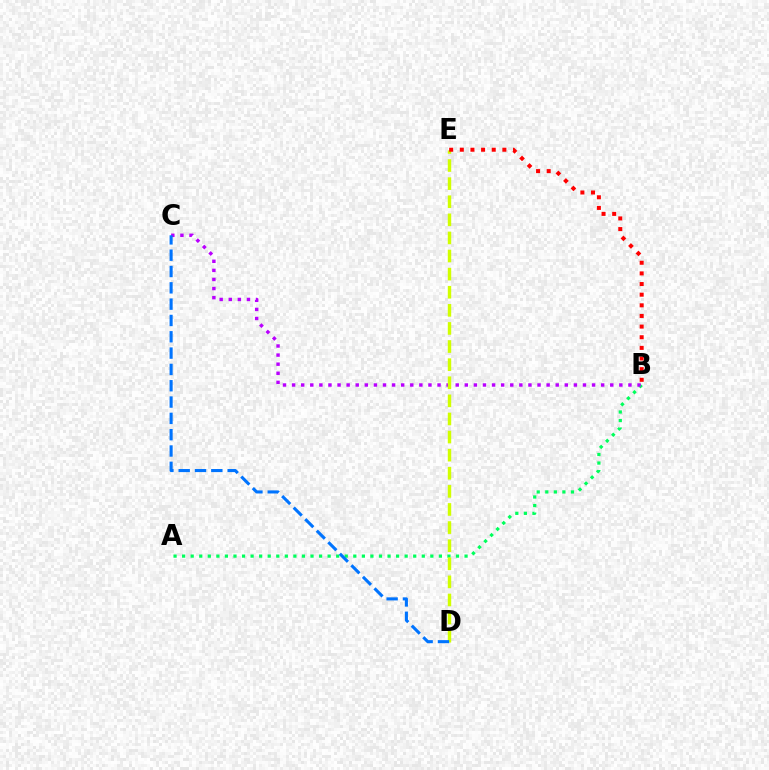{('A', 'B'): [{'color': '#00ff5c', 'line_style': 'dotted', 'thickness': 2.33}], ('B', 'C'): [{'color': '#b900ff', 'line_style': 'dotted', 'thickness': 2.47}], ('D', 'E'): [{'color': '#d1ff00', 'line_style': 'dashed', 'thickness': 2.46}], ('C', 'D'): [{'color': '#0074ff', 'line_style': 'dashed', 'thickness': 2.22}], ('B', 'E'): [{'color': '#ff0000', 'line_style': 'dotted', 'thickness': 2.89}]}